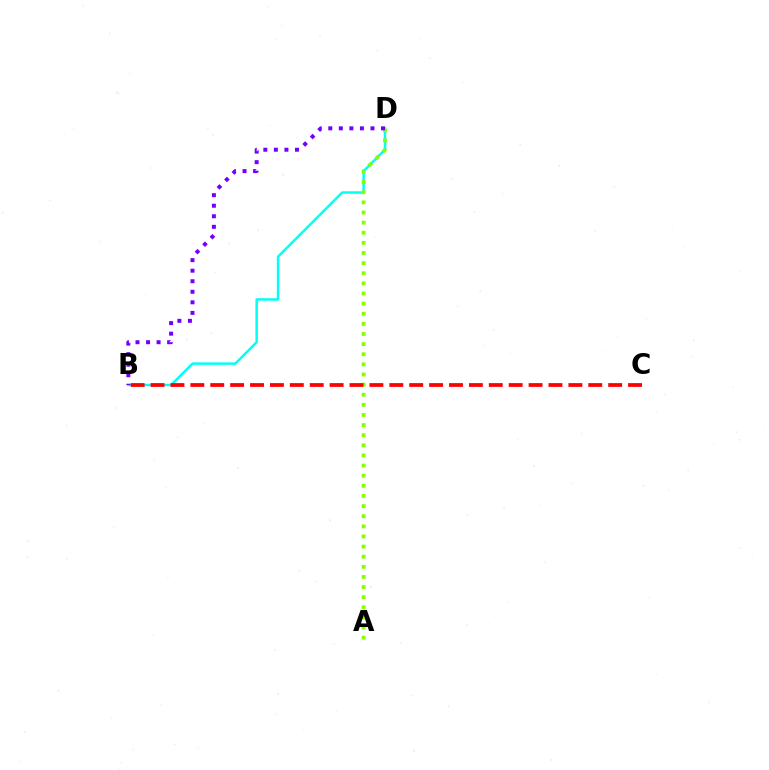{('B', 'D'): [{'color': '#00fff6', 'line_style': 'solid', 'thickness': 1.79}, {'color': '#7200ff', 'line_style': 'dotted', 'thickness': 2.87}], ('A', 'D'): [{'color': '#84ff00', 'line_style': 'dotted', 'thickness': 2.75}], ('B', 'C'): [{'color': '#ff0000', 'line_style': 'dashed', 'thickness': 2.7}]}